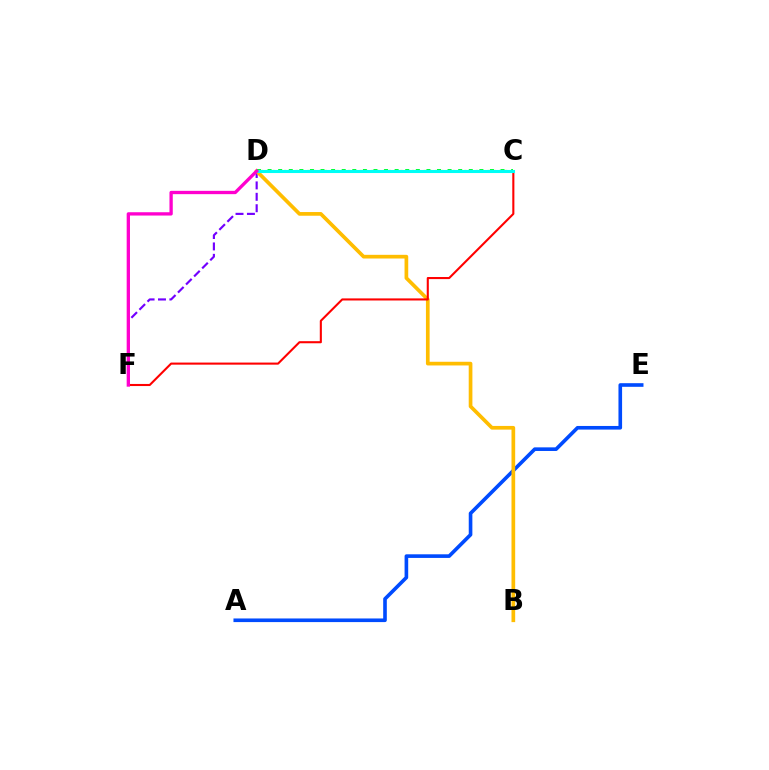{('A', 'E'): [{'color': '#004bff', 'line_style': 'solid', 'thickness': 2.61}], ('D', 'F'): [{'color': '#7200ff', 'line_style': 'dashed', 'thickness': 1.55}, {'color': '#ff00cf', 'line_style': 'solid', 'thickness': 2.38}], ('B', 'D'): [{'color': '#ffbd00', 'line_style': 'solid', 'thickness': 2.66}], ('C', 'D'): [{'color': '#84ff00', 'line_style': 'dotted', 'thickness': 1.58}, {'color': '#00ff39', 'line_style': 'dotted', 'thickness': 2.88}, {'color': '#00fff6', 'line_style': 'solid', 'thickness': 2.21}], ('C', 'F'): [{'color': '#ff0000', 'line_style': 'solid', 'thickness': 1.51}]}